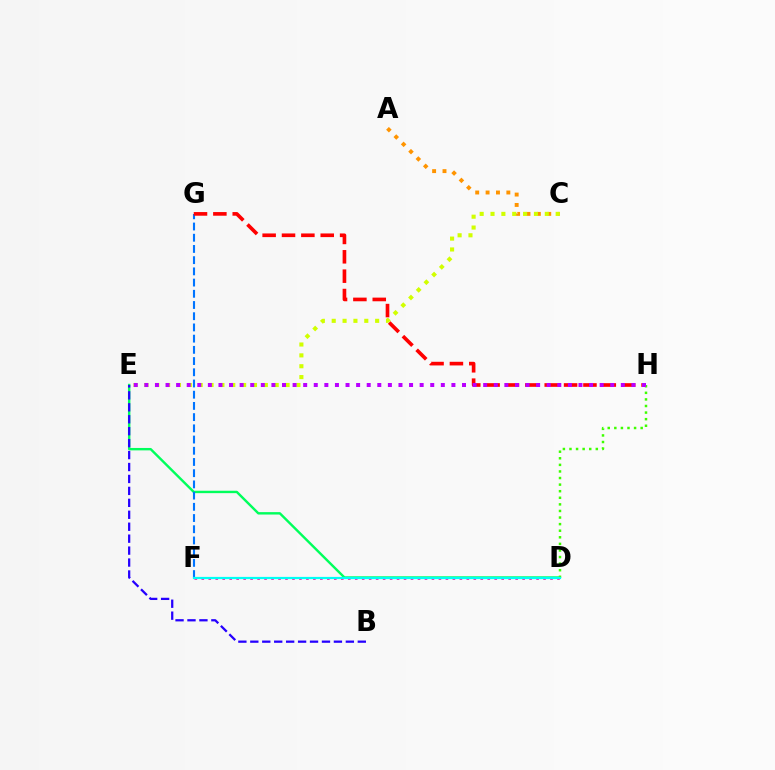{('D', 'F'): [{'color': '#ff00ac', 'line_style': 'dotted', 'thickness': 1.89}, {'color': '#00fff6', 'line_style': 'solid', 'thickness': 1.59}], ('D', 'E'): [{'color': '#00ff5c', 'line_style': 'solid', 'thickness': 1.73}], ('F', 'G'): [{'color': '#0074ff', 'line_style': 'dashed', 'thickness': 1.52}], ('B', 'E'): [{'color': '#2500ff', 'line_style': 'dashed', 'thickness': 1.62}], ('D', 'H'): [{'color': '#3dff00', 'line_style': 'dotted', 'thickness': 1.79}], ('G', 'H'): [{'color': '#ff0000', 'line_style': 'dashed', 'thickness': 2.63}], ('A', 'C'): [{'color': '#ff9400', 'line_style': 'dotted', 'thickness': 2.82}], ('C', 'E'): [{'color': '#d1ff00', 'line_style': 'dotted', 'thickness': 2.95}], ('E', 'H'): [{'color': '#b900ff', 'line_style': 'dotted', 'thickness': 2.88}]}